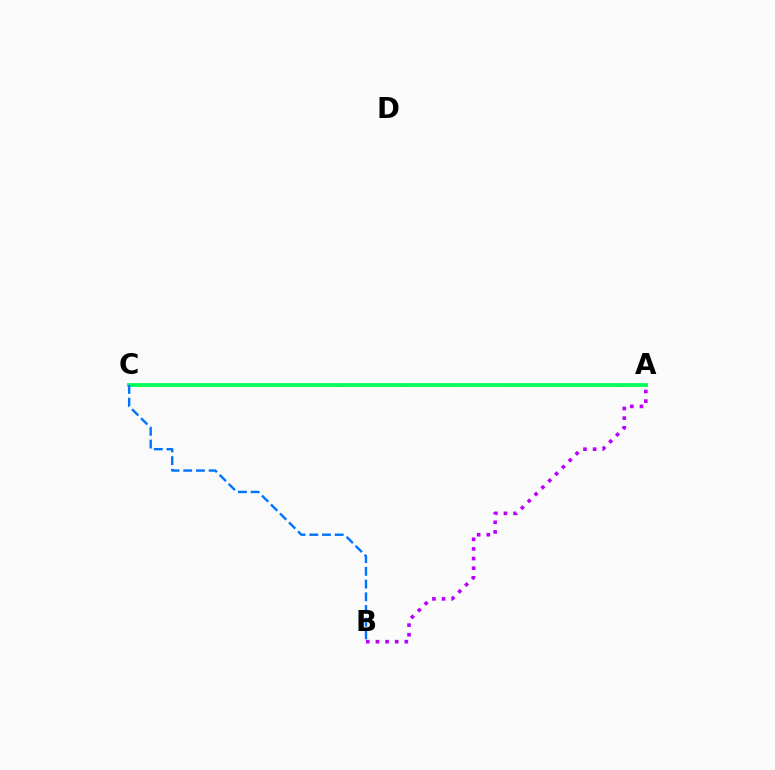{('A', 'C'): [{'color': '#ff0000', 'line_style': 'dotted', 'thickness': 1.92}, {'color': '#d1ff00', 'line_style': 'dashed', 'thickness': 2.19}, {'color': '#00ff5c', 'line_style': 'solid', 'thickness': 2.74}], ('A', 'B'): [{'color': '#b900ff', 'line_style': 'dotted', 'thickness': 2.62}], ('B', 'C'): [{'color': '#0074ff', 'line_style': 'dashed', 'thickness': 1.73}]}